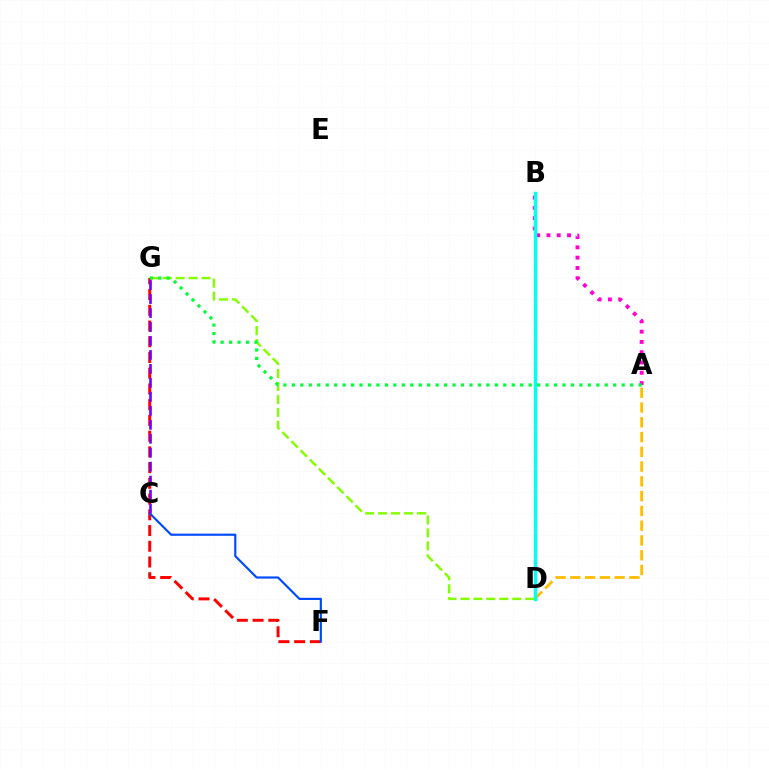{('D', 'G'): [{'color': '#84ff00', 'line_style': 'dashed', 'thickness': 1.76}], ('A', 'B'): [{'color': '#ff00cf', 'line_style': 'dotted', 'thickness': 2.79}], ('A', 'D'): [{'color': '#ffbd00', 'line_style': 'dashed', 'thickness': 2.01}], ('B', 'D'): [{'color': '#00fff6', 'line_style': 'solid', 'thickness': 2.47}], ('F', 'G'): [{'color': '#ff0000', 'line_style': 'dashed', 'thickness': 2.14}], ('A', 'G'): [{'color': '#00ff39', 'line_style': 'dotted', 'thickness': 2.3}], ('C', 'F'): [{'color': '#004bff', 'line_style': 'solid', 'thickness': 1.56}], ('C', 'G'): [{'color': '#7200ff', 'line_style': 'dashed', 'thickness': 1.9}]}